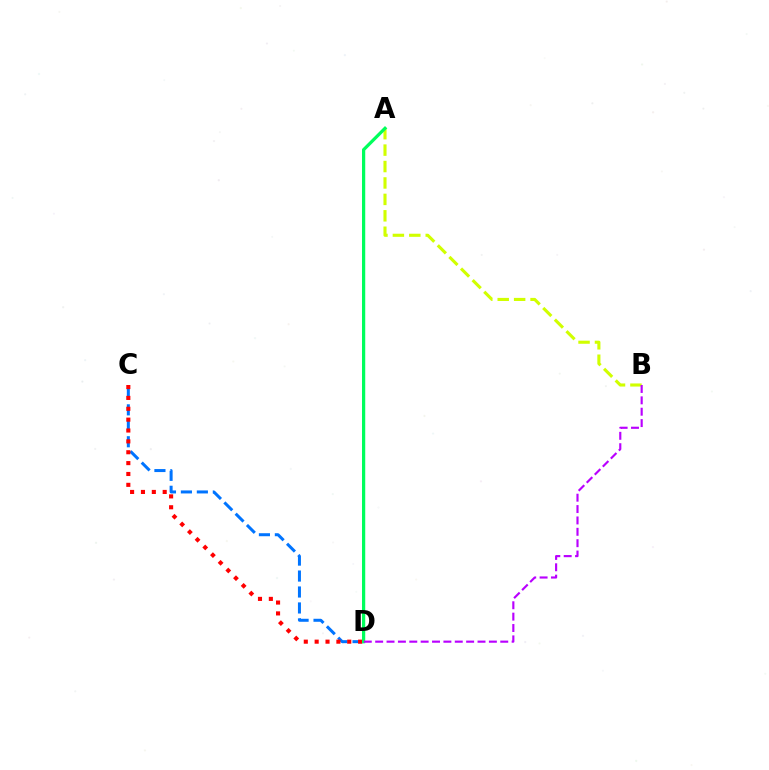{('C', 'D'): [{'color': '#0074ff', 'line_style': 'dashed', 'thickness': 2.17}, {'color': '#ff0000', 'line_style': 'dotted', 'thickness': 2.95}], ('A', 'B'): [{'color': '#d1ff00', 'line_style': 'dashed', 'thickness': 2.23}], ('A', 'D'): [{'color': '#00ff5c', 'line_style': 'solid', 'thickness': 2.33}], ('B', 'D'): [{'color': '#b900ff', 'line_style': 'dashed', 'thickness': 1.54}]}